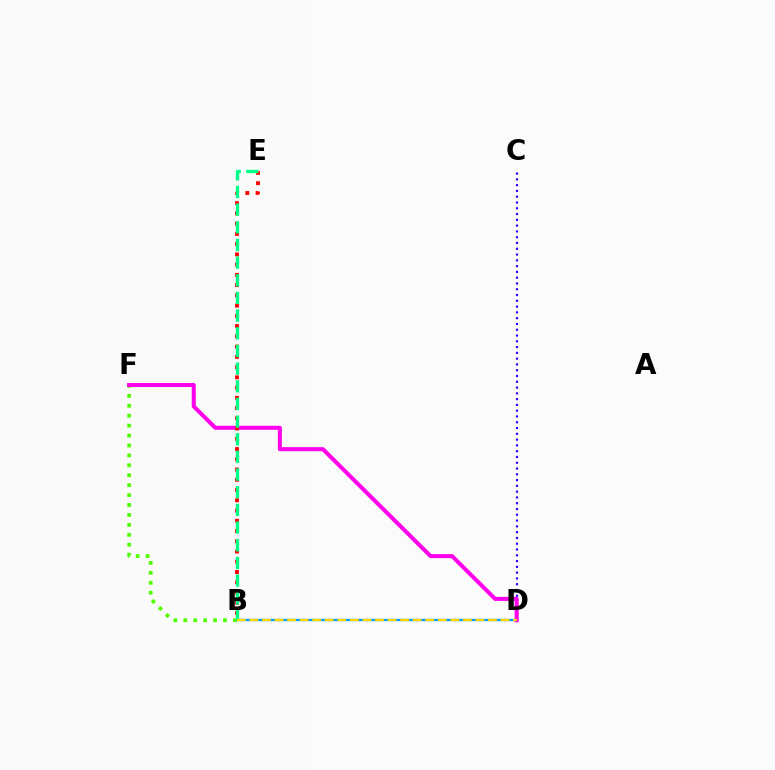{('B', 'D'): [{'color': '#009eff', 'line_style': 'solid', 'thickness': 1.68}, {'color': '#ffd500', 'line_style': 'dashed', 'thickness': 1.71}], ('B', 'F'): [{'color': '#4fff00', 'line_style': 'dotted', 'thickness': 2.7}], ('C', 'D'): [{'color': '#3700ff', 'line_style': 'dotted', 'thickness': 1.57}], ('D', 'F'): [{'color': '#ff00ed', 'line_style': 'solid', 'thickness': 2.91}], ('B', 'E'): [{'color': '#ff0000', 'line_style': 'dotted', 'thickness': 2.78}, {'color': '#00ff86', 'line_style': 'dashed', 'thickness': 2.4}]}